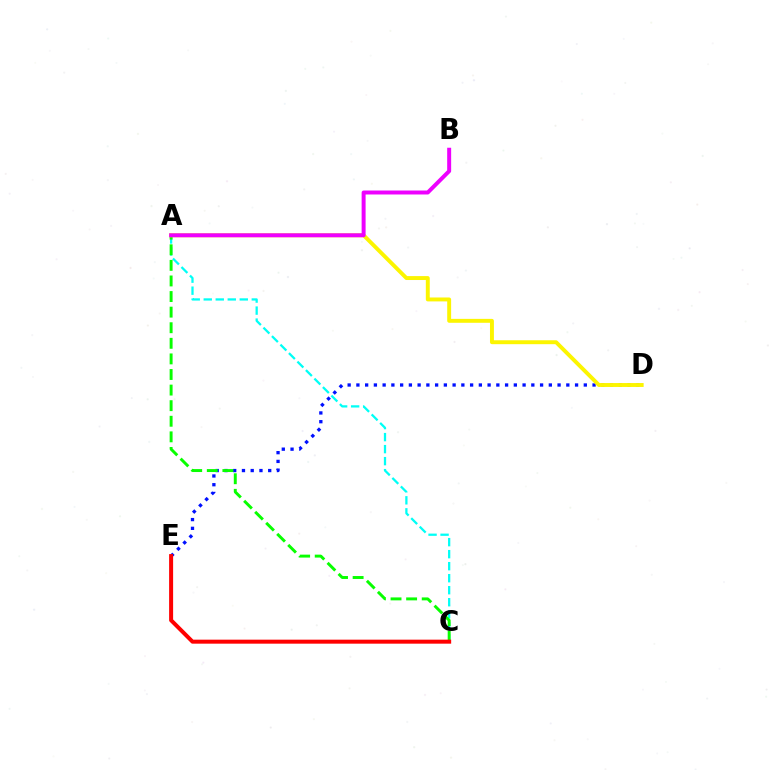{('D', 'E'): [{'color': '#0010ff', 'line_style': 'dotted', 'thickness': 2.38}], ('A', 'C'): [{'color': '#00fff6', 'line_style': 'dashed', 'thickness': 1.63}, {'color': '#08ff00', 'line_style': 'dashed', 'thickness': 2.12}], ('C', 'E'): [{'color': '#ff0000', 'line_style': 'solid', 'thickness': 2.88}], ('A', 'D'): [{'color': '#fcf500', 'line_style': 'solid', 'thickness': 2.82}], ('A', 'B'): [{'color': '#ee00ff', 'line_style': 'solid', 'thickness': 2.86}]}